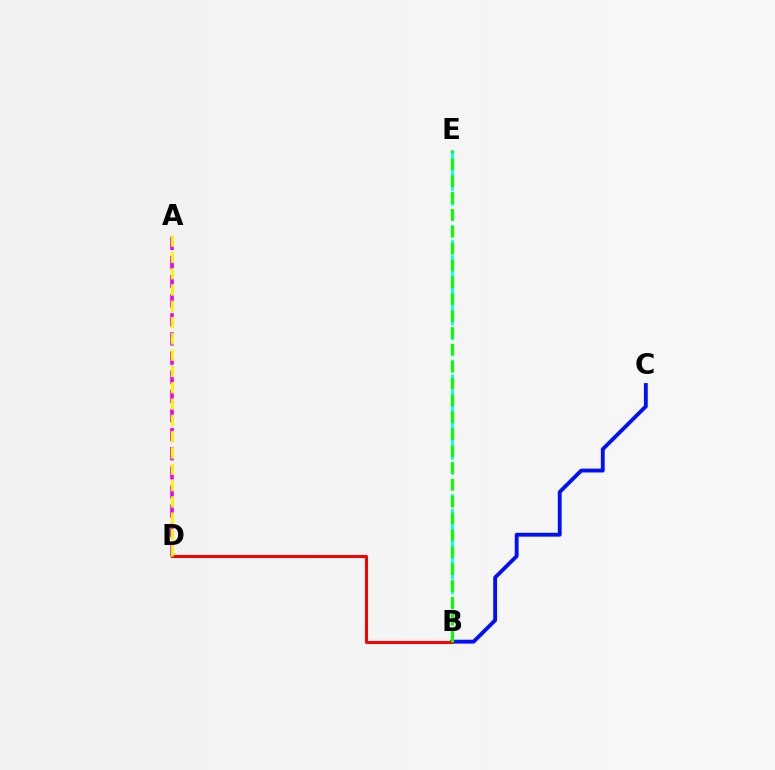{('A', 'D'): [{'color': '#ee00ff', 'line_style': 'dashed', 'thickness': 2.6}, {'color': '#fcf500', 'line_style': 'dashed', 'thickness': 2.21}], ('B', 'C'): [{'color': '#0010ff', 'line_style': 'solid', 'thickness': 2.77}], ('B', 'D'): [{'color': '#ff0000', 'line_style': 'solid', 'thickness': 2.15}], ('B', 'E'): [{'color': '#00fff6', 'line_style': 'dashed', 'thickness': 2.03}, {'color': '#08ff00', 'line_style': 'dashed', 'thickness': 2.29}]}